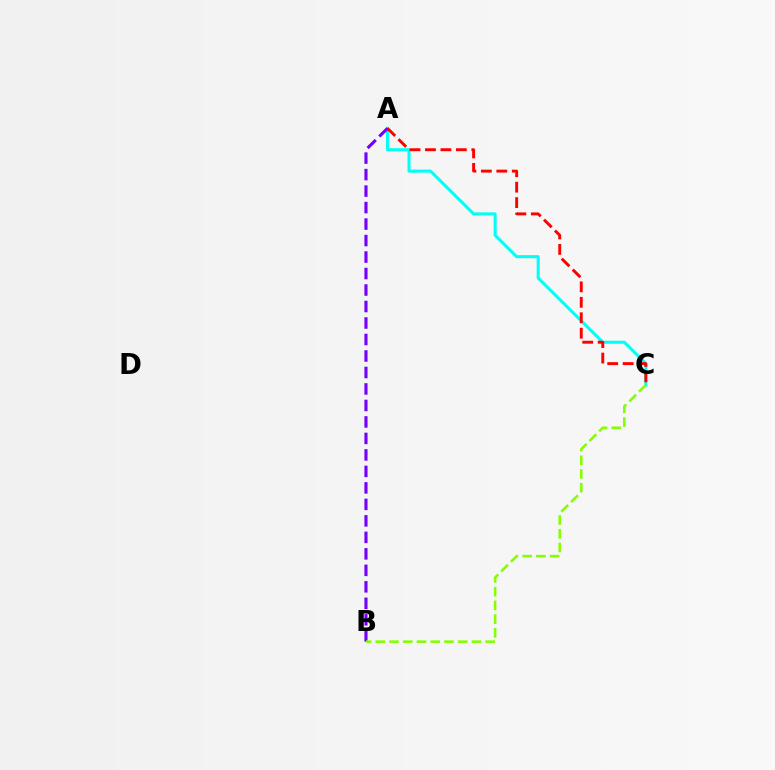{('A', 'C'): [{'color': '#00fff6', 'line_style': 'solid', 'thickness': 2.19}, {'color': '#ff0000', 'line_style': 'dashed', 'thickness': 2.1}], ('A', 'B'): [{'color': '#7200ff', 'line_style': 'dashed', 'thickness': 2.24}], ('B', 'C'): [{'color': '#84ff00', 'line_style': 'dashed', 'thickness': 1.87}]}